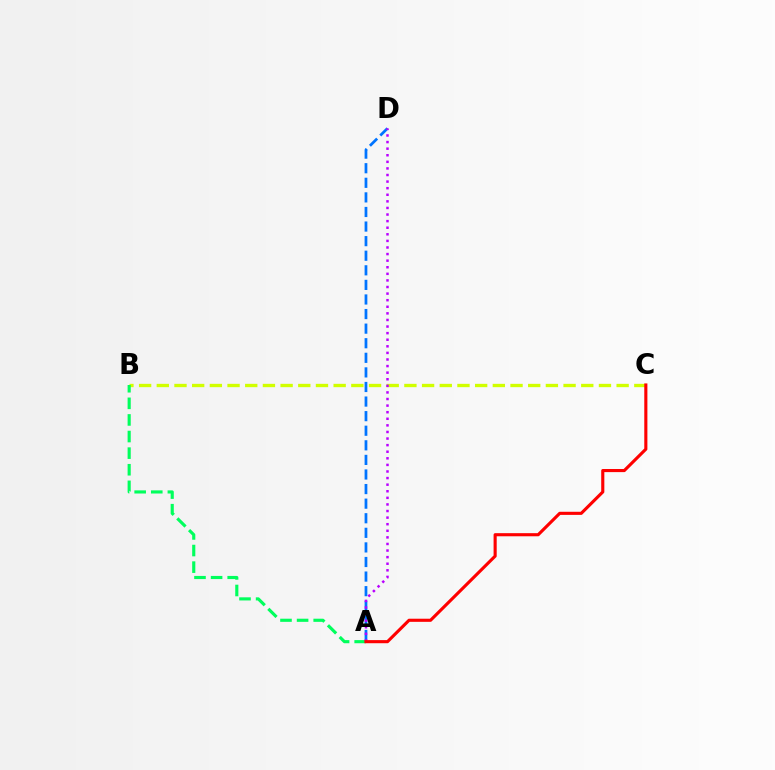{('B', 'C'): [{'color': '#d1ff00', 'line_style': 'dashed', 'thickness': 2.4}], ('A', 'B'): [{'color': '#00ff5c', 'line_style': 'dashed', 'thickness': 2.26}], ('A', 'D'): [{'color': '#0074ff', 'line_style': 'dashed', 'thickness': 1.98}, {'color': '#b900ff', 'line_style': 'dotted', 'thickness': 1.79}], ('A', 'C'): [{'color': '#ff0000', 'line_style': 'solid', 'thickness': 2.24}]}